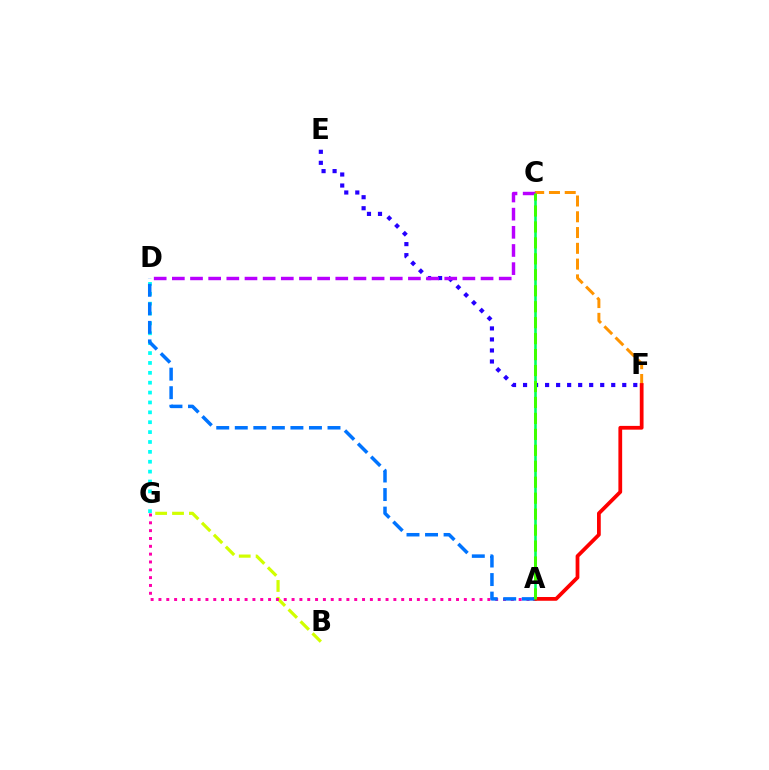{('E', 'F'): [{'color': '#2500ff', 'line_style': 'dotted', 'thickness': 2.99}], ('A', 'C'): [{'color': '#00ff5c', 'line_style': 'solid', 'thickness': 1.86}, {'color': '#3dff00', 'line_style': 'dashed', 'thickness': 2.17}], ('C', 'F'): [{'color': '#ff9400', 'line_style': 'dashed', 'thickness': 2.14}], ('B', 'G'): [{'color': '#d1ff00', 'line_style': 'dashed', 'thickness': 2.29}], ('A', 'G'): [{'color': '#ff00ac', 'line_style': 'dotted', 'thickness': 2.13}], ('D', 'G'): [{'color': '#00fff6', 'line_style': 'dotted', 'thickness': 2.68}], ('A', 'F'): [{'color': '#ff0000', 'line_style': 'solid', 'thickness': 2.7}], ('C', 'D'): [{'color': '#b900ff', 'line_style': 'dashed', 'thickness': 2.47}], ('A', 'D'): [{'color': '#0074ff', 'line_style': 'dashed', 'thickness': 2.52}]}